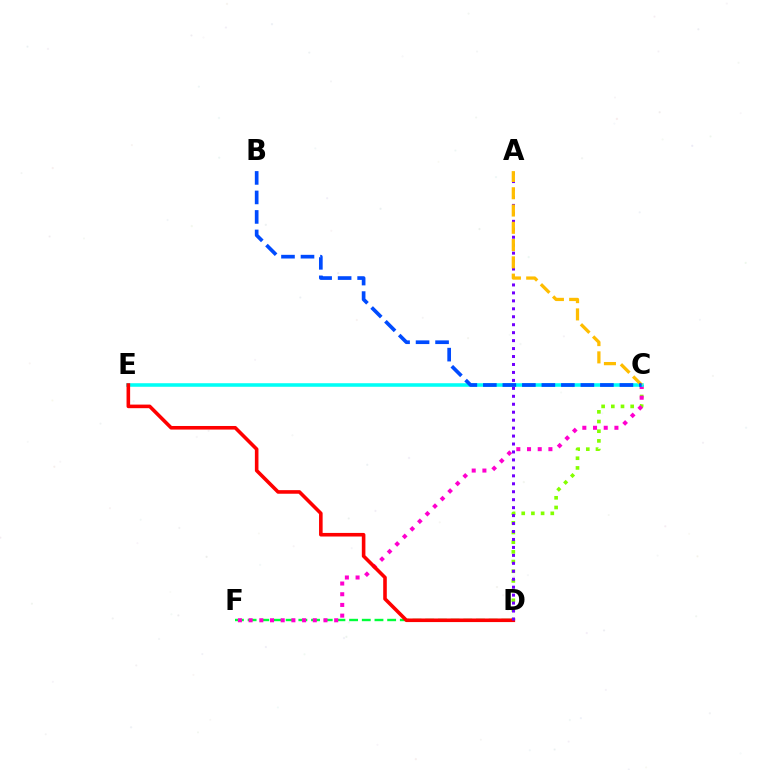{('D', 'F'): [{'color': '#00ff39', 'line_style': 'dashed', 'thickness': 1.72}], ('C', 'D'): [{'color': '#84ff00', 'line_style': 'dotted', 'thickness': 2.63}], ('C', 'F'): [{'color': '#ff00cf', 'line_style': 'dotted', 'thickness': 2.91}], ('C', 'E'): [{'color': '#00fff6', 'line_style': 'solid', 'thickness': 2.56}], ('D', 'E'): [{'color': '#ff0000', 'line_style': 'solid', 'thickness': 2.58}], ('A', 'D'): [{'color': '#7200ff', 'line_style': 'dotted', 'thickness': 2.16}], ('A', 'C'): [{'color': '#ffbd00', 'line_style': 'dashed', 'thickness': 2.35}], ('B', 'C'): [{'color': '#004bff', 'line_style': 'dashed', 'thickness': 2.65}]}